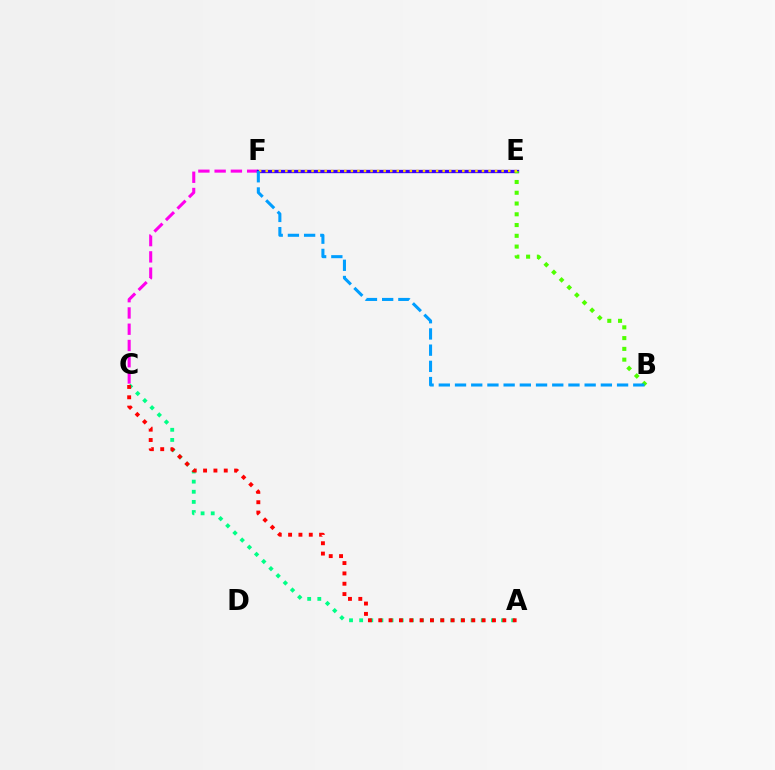{('A', 'C'): [{'color': '#00ff86', 'line_style': 'dotted', 'thickness': 2.75}, {'color': '#ff0000', 'line_style': 'dotted', 'thickness': 2.81}], ('C', 'F'): [{'color': '#ff00ed', 'line_style': 'dashed', 'thickness': 2.21}], ('E', 'F'): [{'color': '#3700ff', 'line_style': 'solid', 'thickness': 2.39}, {'color': '#ffd500', 'line_style': 'dotted', 'thickness': 1.78}], ('B', 'E'): [{'color': '#4fff00', 'line_style': 'dotted', 'thickness': 2.92}], ('B', 'F'): [{'color': '#009eff', 'line_style': 'dashed', 'thickness': 2.2}]}